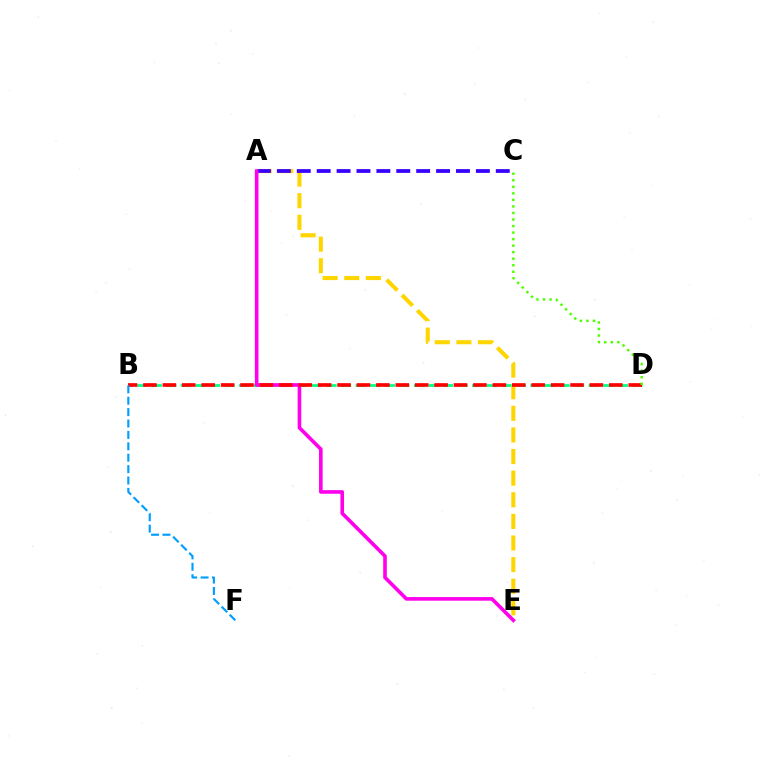{('A', 'E'): [{'color': '#ffd500', 'line_style': 'dashed', 'thickness': 2.94}, {'color': '#ff00ed', 'line_style': 'solid', 'thickness': 2.6}], ('A', 'C'): [{'color': '#3700ff', 'line_style': 'dashed', 'thickness': 2.7}], ('B', 'D'): [{'color': '#00ff86', 'line_style': 'dashed', 'thickness': 1.98}, {'color': '#ff0000', 'line_style': 'dashed', 'thickness': 2.64}], ('B', 'F'): [{'color': '#009eff', 'line_style': 'dashed', 'thickness': 1.55}], ('C', 'D'): [{'color': '#4fff00', 'line_style': 'dotted', 'thickness': 1.78}]}